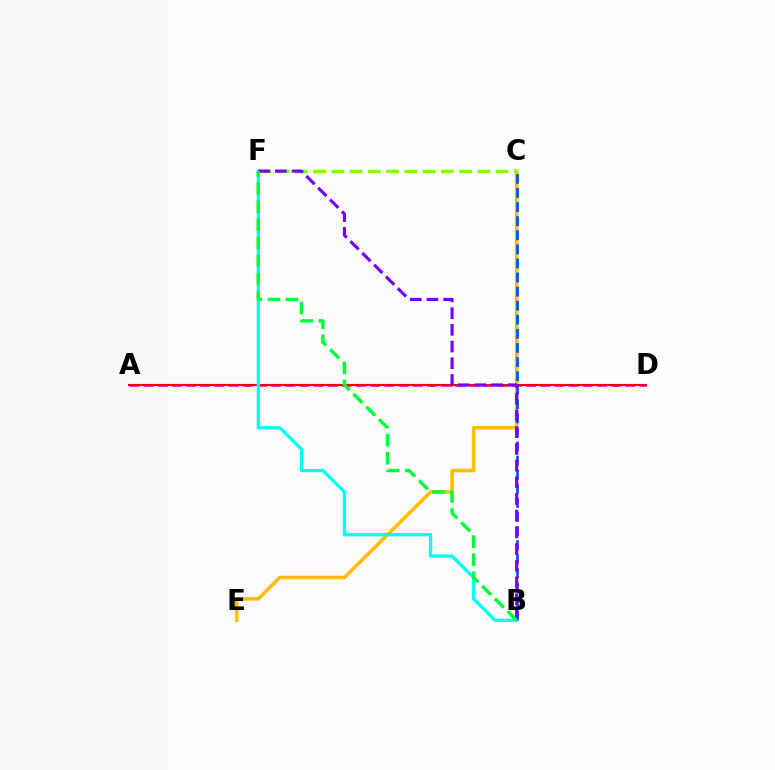{('C', 'E'): [{'color': '#ffbd00', 'line_style': 'solid', 'thickness': 2.55}], ('B', 'C'): [{'color': '#004bff', 'line_style': 'dashed', 'thickness': 1.91}], ('A', 'D'): [{'color': '#ff00cf', 'line_style': 'dashed', 'thickness': 1.92}, {'color': '#ff0000', 'line_style': 'solid', 'thickness': 1.52}], ('C', 'F'): [{'color': '#84ff00', 'line_style': 'dashed', 'thickness': 2.48}], ('B', 'F'): [{'color': '#00fff6', 'line_style': 'solid', 'thickness': 2.35}, {'color': '#7200ff', 'line_style': 'dashed', 'thickness': 2.27}, {'color': '#00ff39', 'line_style': 'dashed', 'thickness': 2.45}]}